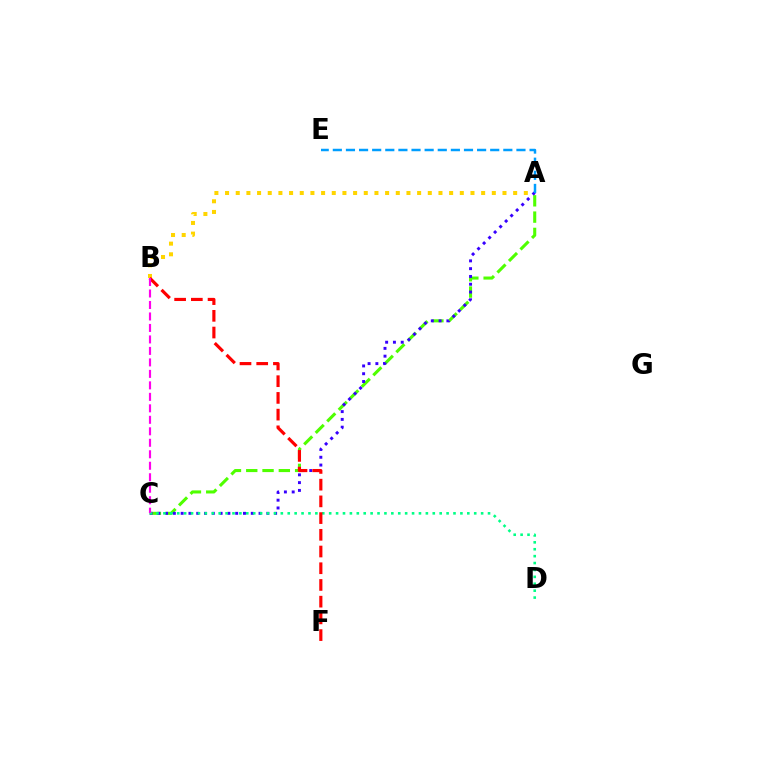{('A', 'B'): [{'color': '#ffd500', 'line_style': 'dotted', 'thickness': 2.9}], ('A', 'C'): [{'color': '#4fff00', 'line_style': 'dashed', 'thickness': 2.21}, {'color': '#3700ff', 'line_style': 'dotted', 'thickness': 2.12}], ('C', 'D'): [{'color': '#00ff86', 'line_style': 'dotted', 'thickness': 1.88}], ('A', 'E'): [{'color': '#009eff', 'line_style': 'dashed', 'thickness': 1.78}], ('B', 'F'): [{'color': '#ff0000', 'line_style': 'dashed', 'thickness': 2.27}], ('B', 'C'): [{'color': '#ff00ed', 'line_style': 'dashed', 'thickness': 1.56}]}